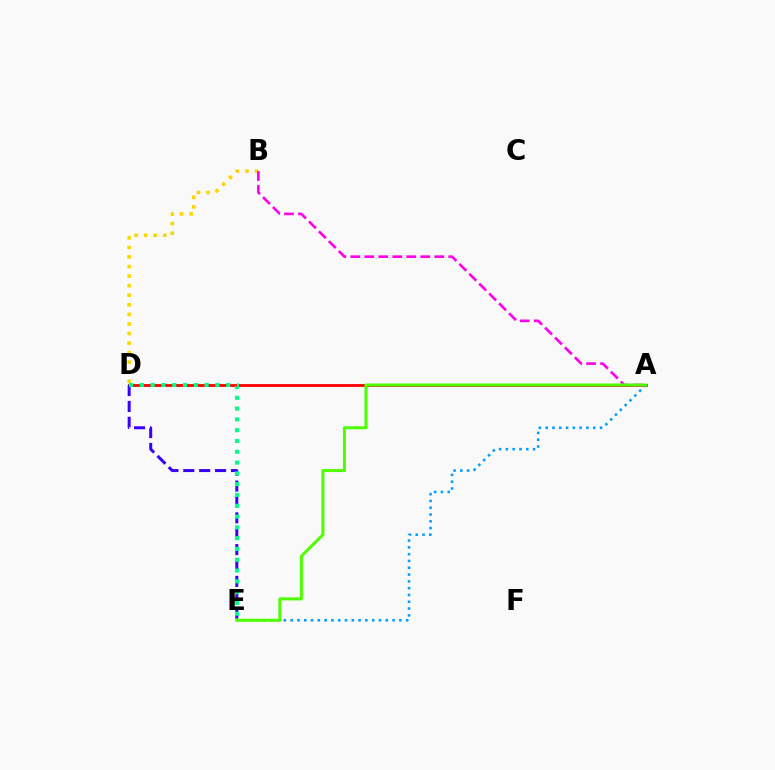{('B', 'D'): [{'color': '#ffd500', 'line_style': 'dotted', 'thickness': 2.6}], ('A', 'D'): [{'color': '#ff0000', 'line_style': 'solid', 'thickness': 2.02}], ('A', 'B'): [{'color': '#ff00ed', 'line_style': 'dashed', 'thickness': 1.9}], ('D', 'E'): [{'color': '#3700ff', 'line_style': 'dashed', 'thickness': 2.16}, {'color': '#00ff86', 'line_style': 'dotted', 'thickness': 2.93}], ('A', 'E'): [{'color': '#009eff', 'line_style': 'dotted', 'thickness': 1.85}, {'color': '#4fff00', 'line_style': 'solid', 'thickness': 2.19}]}